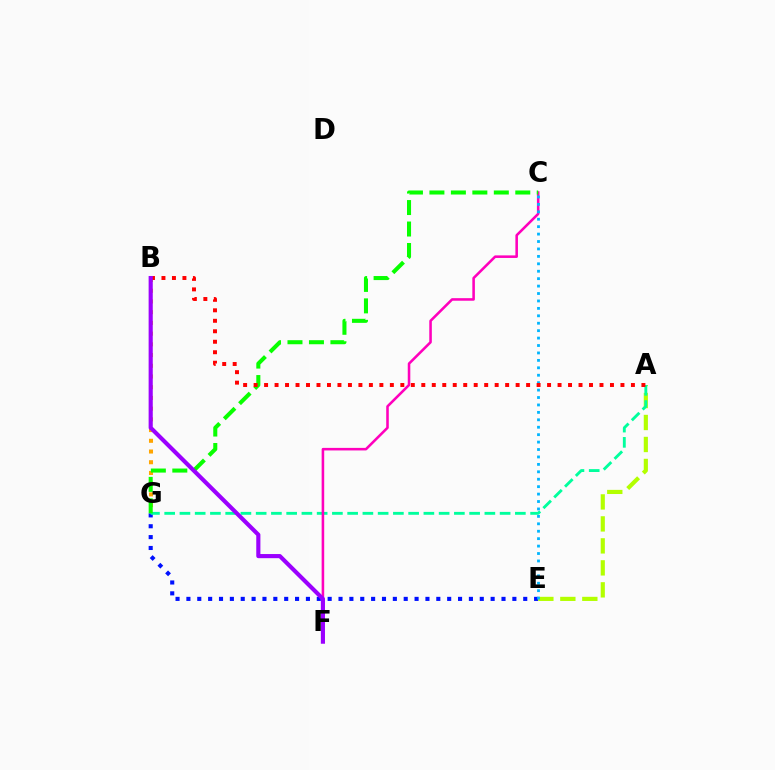{('E', 'G'): [{'color': '#0010ff', 'line_style': 'dotted', 'thickness': 2.95}], ('A', 'E'): [{'color': '#b3ff00', 'line_style': 'dashed', 'thickness': 2.99}], ('A', 'G'): [{'color': '#00ff9d', 'line_style': 'dashed', 'thickness': 2.07}], ('C', 'F'): [{'color': '#ff00bd', 'line_style': 'solid', 'thickness': 1.84}], ('B', 'G'): [{'color': '#ffa500', 'line_style': 'dotted', 'thickness': 2.91}], ('C', 'E'): [{'color': '#00b5ff', 'line_style': 'dotted', 'thickness': 2.02}], ('C', 'G'): [{'color': '#08ff00', 'line_style': 'dashed', 'thickness': 2.92}], ('A', 'B'): [{'color': '#ff0000', 'line_style': 'dotted', 'thickness': 2.85}], ('B', 'F'): [{'color': '#9b00ff', 'line_style': 'solid', 'thickness': 2.98}]}